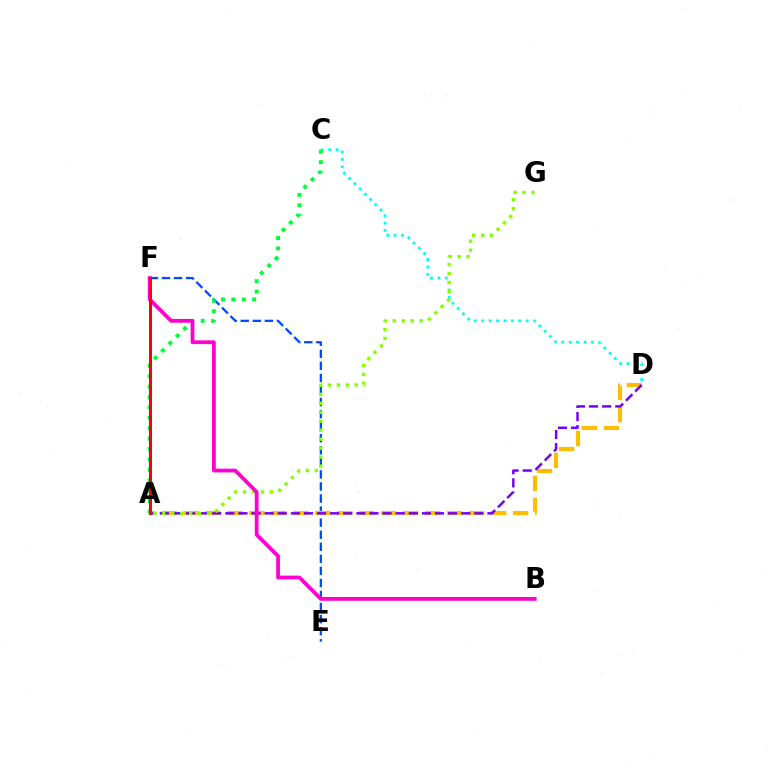{('C', 'D'): [{'color': '#00fff6', 'line_style': 'dotted', 'thickness': 2.01}], ('E', 'F'): [{'color': '#004bff', 'line_style': 'dashed', 'thickness': 1.64}], ('A', 'C'): [{'color': '#00ff39', 'line_style': 'dotted', 'thickness': 2.83}], ('A', 'D'): [{'color': '#ffbd00', 'line_style': 'dashed', 'thickness': 2.99}, {'color': '#7200ff', 'line_style': 'dashed', 'thickness': 1.78}], ('A', 'G'): [{'color': '#84ff00', 'line_style': 'dotted', 'thickness': 2.44}], ('B', 'F'): [{'color': '#ff00cf', 'line_style': 'solid', 'thickness': 2.72}], ('A', 'F'): [{'color': '#ff0000', 'line_style': 'solid', 'thickness': 2.18}]}